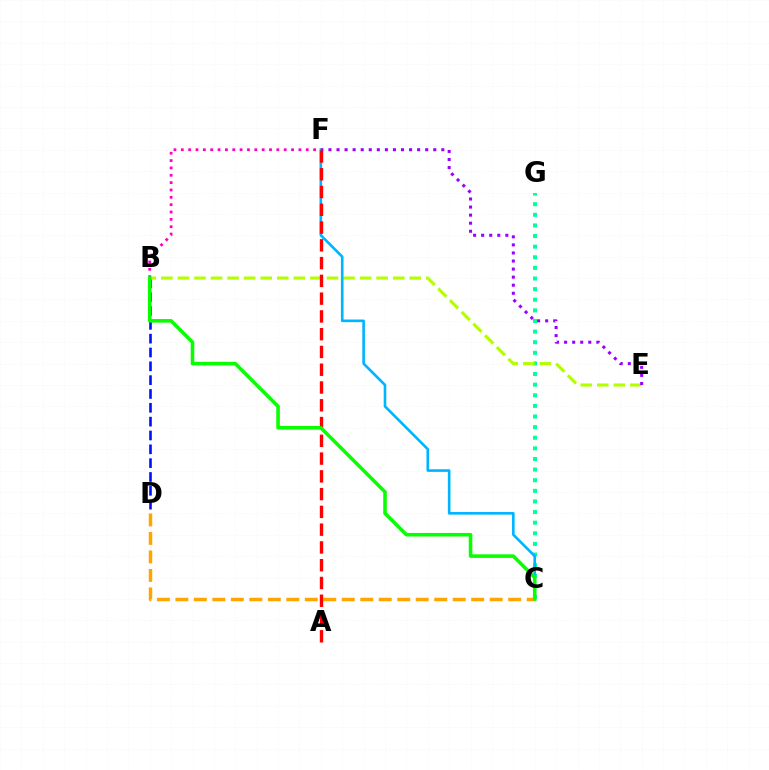{('C', 'G'): [{'color': '#00ff9d', 'line_style': 'dotted', 'thickness': 2.88}], ('B', 'D'): [{'color': '#0010ff', 'line_style': 'dashed', 'thickness': 1.88}], ('B', 'E'): [{'color': '#b3ff00', 'line_style': 'dashed', 'thickness': 2.25}], ('B', 'F'): [{'color': '#ff00bd', 'line_style': 'dotted', 'thickness': 2.0}], ('C', 'F'): [{'color': '#00b5ff', 'line_style': 'solid', 'thickness': 1.89}], ('C', 'D'): [{'color': '#ffa500', 'line_style': 'dashed', 'thickness': 2.51}], ('E', 'F'): [{'color': '#9b00ff', 'line_style': 'dotted', 'thickness': 2.19}], ('A', 'F'): [{'color': '#ff0000', 'line_style': 'dashed', 'thickness': 2.41}], ('B', 'C'): [{'color': '#08ff00', 'line_style': 'solid', 'thickness': 2.57}]}